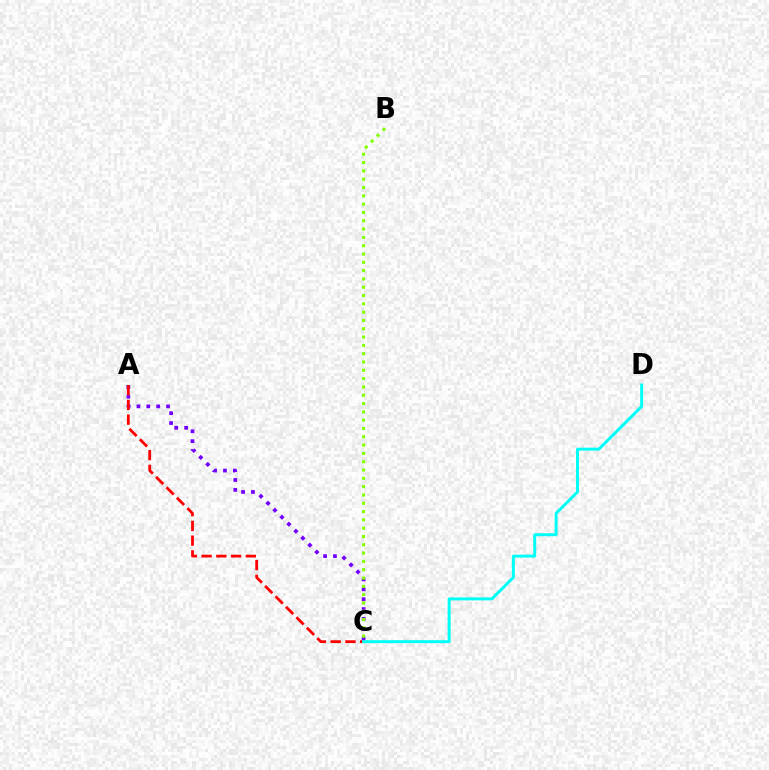{('A', 'C'): [{'color': '#7200ff', 'line_style': 'dotted', 'thickness': 2.68}, {'color': '#ff0000', 'line_style': 'dashed', 'thickness': 2.0}], ('B', 'C'): [{'color': '#84ff00', 'line_style': 'dotted', 'thickness': 2.26}], ('C', 'D'): [{'color': '#00fff6', 'line_style': 'solid', 'thickness': 2.13}]}